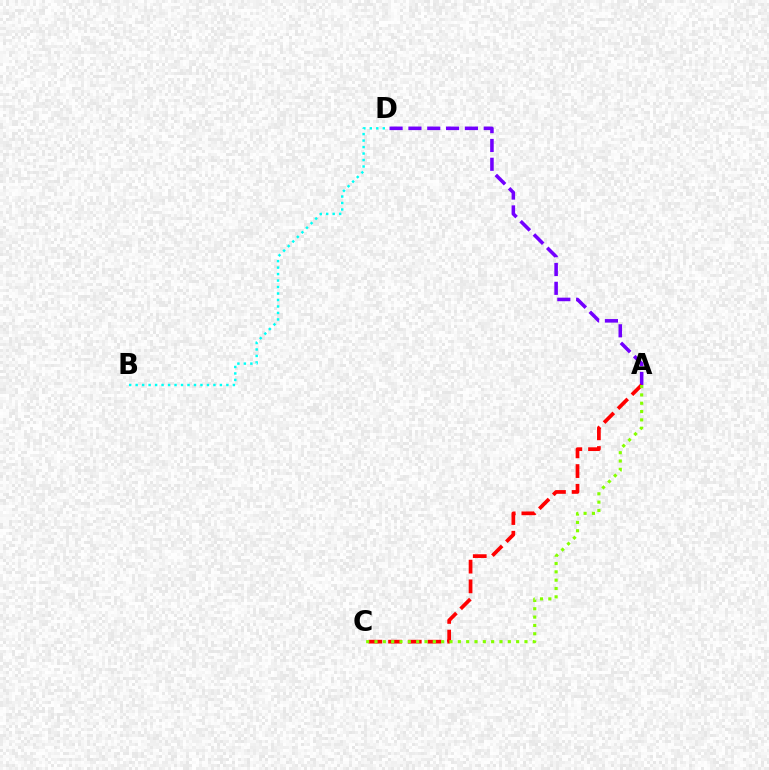{('A', 'D'): [{'color': '#7200ff', 'line_style': 'dashed', 'thickness': 2.56}], ('A', 'C'): [{'color': '#ff0000', 'line_style': 'dashed', 'thickness': 2.68}, {'color': '#84ff00', 'line_style': 'dotted', 'thickness': 2.26}], ('B', 'D'): [{'color': '#00fff6', 'line_style': 'dotted', 'thickness': 1.76}]}